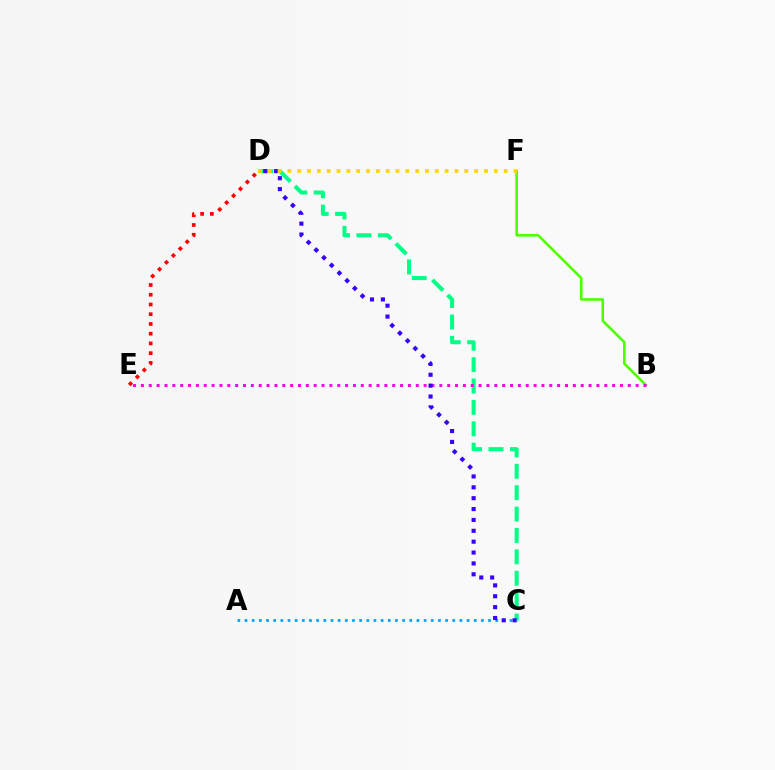{('A', 'C'): [{'color': '#009eff', 'line_style': 'dotted', 'thickness': 1.95}], ('C', 'D'): [{'color': '#00ff86', 'line_style': 'dashed', 'thickness': 2.91}, {'color': '#3700ff', 'line_style': 'dotted', 'thickness': 2.95}], ('B', 'F'): [{'color': '#4fff00', 'line_style': 'solid', 'thickness': 1.88}], ('B', 'E'): [{'color': '#ff00ed', 'line_style': 'dotted', 'thickness': 2.13}], ('D', 'F'): [{'color': '#ffd500', 'line_style': 'dotted', 'thickness': 2.67}], ('D', 'E'): [{'color': '#ff0000', 'line_style': 'dotted', 'thickness': 2.65}]}